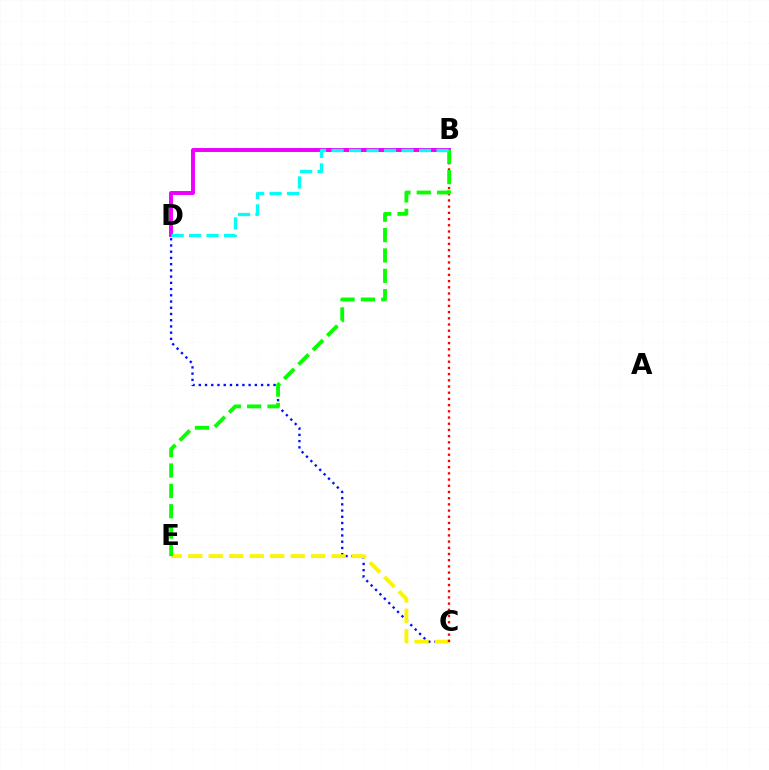{('B', 'D'): [{'color': '#ee00ff', 'line_style': 'solid', 'thickness': 2.84}, {'color': '#00fff6', 'line_style': 'dashed', 'thickness': 2.38}], ('C', 'D'): [{'color': '#0010ff', 'line_style': 'dotted', 'thickness': 1.69}], ('C', 'E'): [{'color': '#fcf500', 'line_style': 'dashed', 'thickness': 2.78}], ('B', 'C'): [{'color': '#ff0000', 'line_style': 'dotted', 'thickness': 1.69}], ('B', 'E'): [{'color': '#08ff00', 'line_style': 'dashed', 'thickness': 2.76}]}